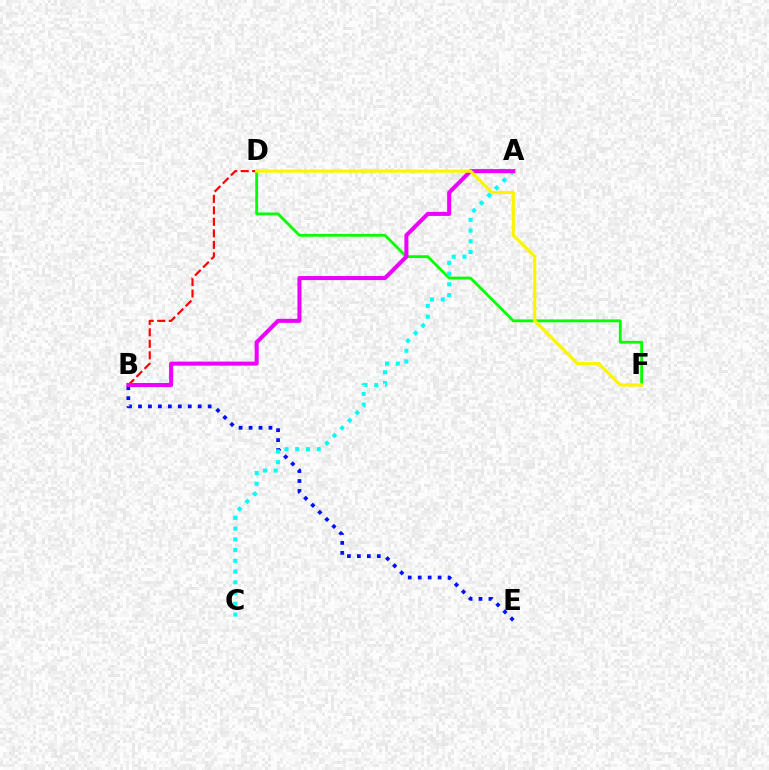{('D', 'F'): [{'color': '#08ff00', 'line_style': 'solid', 'thickness': 2.04}, {'color': '#fcf500', 'line_style': 'solid', 'thickness': 2.3}], ('B', 'E'): [{'color': '#0010ff', 'line_style': 'dotted', 'thickness': 2.7}], ('A', 'C'): [{'color': '#00fff6', 'line_style': 'dotted', 'thickness': 2.92}], ('B', 'D'): [{'color': '#ff0000', 'line_style': 'dashed', 'thickness': 1.56}], ('A', 'B'): [{'color': '#ee00ff', 'line_style': 'solid', 'thickness': 2.91}]}